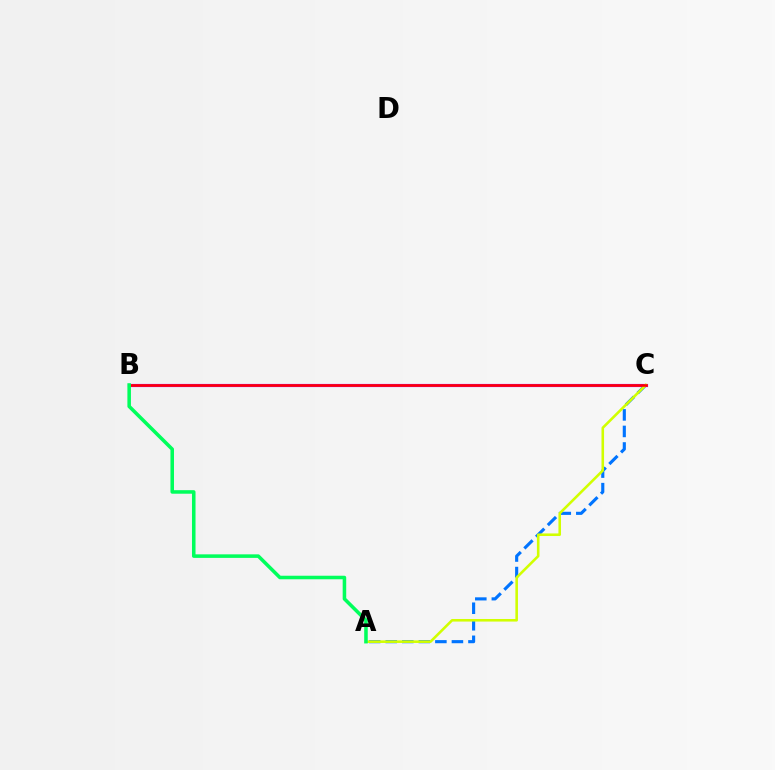{('A', 'C'): [{'color': '#0074ff', 'line_style': 'dashed', 'thickness': 2.25}, {'color': '#d1ff00', 'line_style': 'solid', 'thickness': 1.86}], ('B', 'C'): [{'color': '#b900ff', 'line_style': 'solid', 'thickness': 2.27}, {'color': '#ff0000', 'line_style': 'solid', 'thickness': 1.85}], ('A', 'B'): [{'color': '#00ff5c', 'line_style': 'solid', 'thickness': 2.55}]}